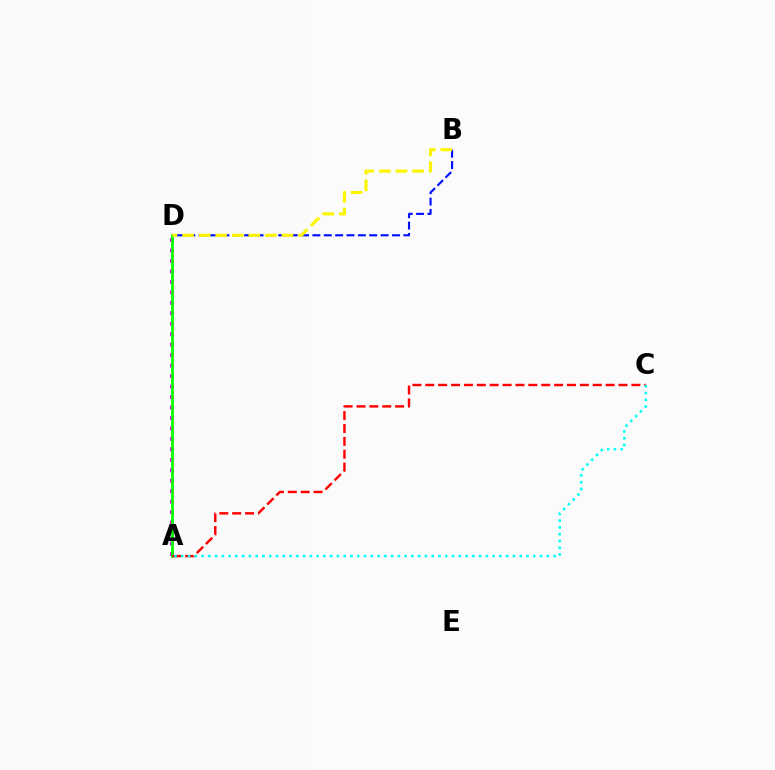{('A', 'D'): [{'color': '#ee00ff', 'line_style': 'dotted', 'thickness': 2.84}, {'color': '#08ff00', 'line_style': 'solid', 'thickness': 1.97}], ('A', 'C'): [{'color': '#ff0000', 'line_style': 'dashed', 'thickness': 1.75}, {'color': '#00fff6', 'line_style': 'dotted', 'thickness': 1.84}], ('B', 'D'): [{'color': '#0010ff', 'line_style': 'dashed', 'thickness': 1.55}, {'color': '#fcf500', 'line_style': 'dashed', 'thickness': 2.25}]}